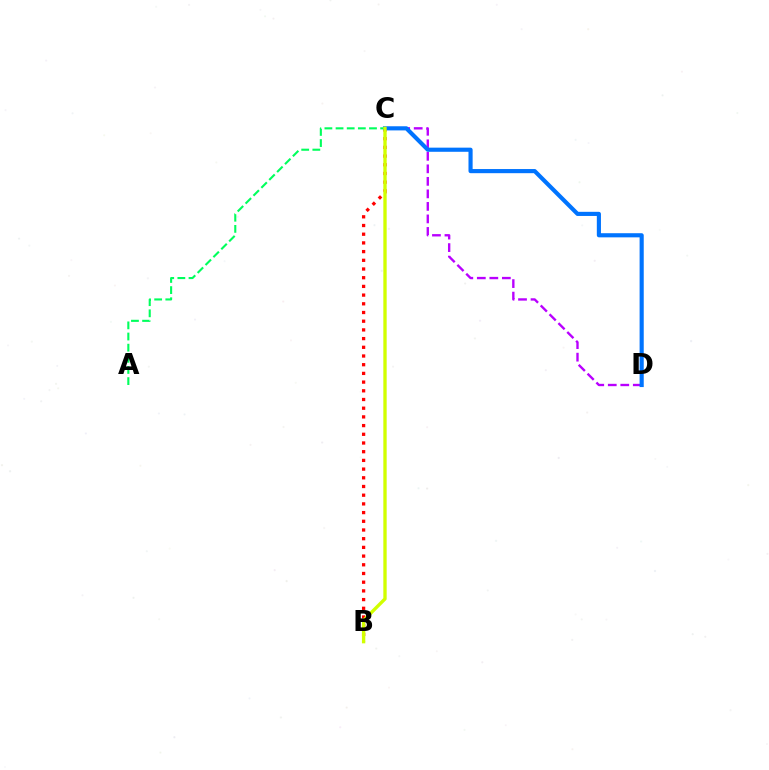{('B', 'C'): [{'color': '#ff0000', 'line_style': 'dotted', 'thickness': 2.36}, {'color': '#d1ff00', 'line_style': 'solid', 'thickness': 2.41}], ('C', 'D'): [{'color': '#b900ff', 'line_style': 'dashed', 'thickness': 1.7}, {'color': '#0074ff', 'line_style': 'solid', 'thickness': 2.98}], ('A', 'C'): [{'color': '#00ff5c', 'line_style': 'dashed', 'thickness': 1.51}]}